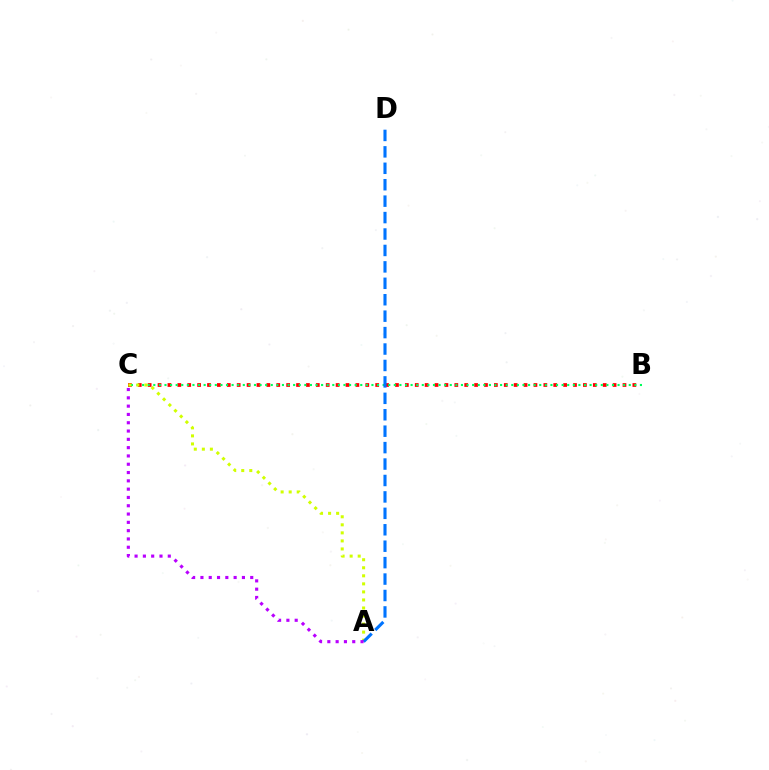{('B', 'C'): [{'color': '#ff0000', 'line_style': 'dotted', 'thickness': 2.69}, {'color': '#00ff5c', 'line_style': 'dotted', 'thickness': 1.52}], ('A', 'C'): [{'color': '#d1ff00', 'line_style': 'dotted', 'thickness': 2.19}, {'color': '#b900ff', 'line_style': 'dotted', 'thickness': 2.26}], ('A', 'D'): [{'color': '#0074ff', 'line_style': 'dashed', 'thickness': 2.23}]}